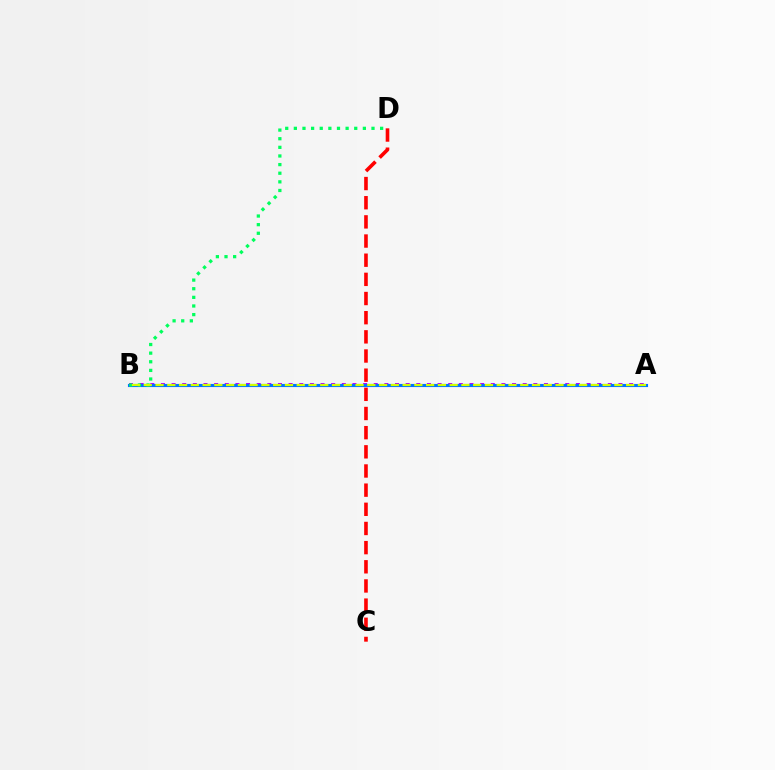{('A', 'B'): [{'color': '#b900ff', 'line_style': 'dotted', 'thickness': 2.89}, {'color': '#0074ff', 'line_style': 'solid', 'thickness': 2.24}, {'color': '#d1ff00', 'line_style': 'dashed', 'thickness': 1.6}], ('C', 'D'): [{'color': '#ff0000', 'line_style': 'dashed', 'thickness': 2.6}], ('B', 'D'): [{'color': '#00ff5c', 'line_style': 'dotted', 'thickness': 2.34}]}